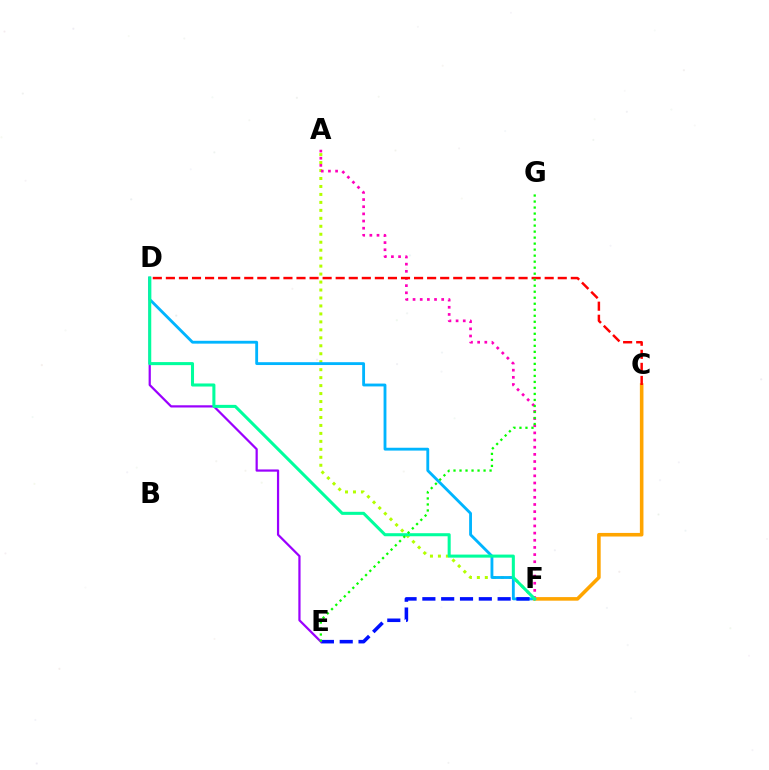{('A', 'F'): [{'color': '#b3ff00', 'line_style': 'dotted', 'thickness': 2.16}, {'color': '#ff00bd', 'line_style': 'dotted', 'thickness': 1.94}], ('D', 'F'): [{'color': '#00b5ff', 'line_style': 'solid', 'thickness': 2.05}, {'color': '#00ff9d', 'line_style': 'solid', 'thickness': 2.2}], ('E', 'F'): [{'color': '#0010ff', 'line_style': 'dashed', 'thickness': 2.56}], ('D', 'E'): [{'color': '#9b00ff', 'line_style': 'solid', 'thickness': 1.6}], ('C', 'F'): [{'color': '#ffa500', 'line_style': 'solid', 'thickness': 2.58}], ('C', 'D'): [{'color': '#ff0000', 'line_style': 'dashed', 'thickness': 1.77}], ('E', 'G'): [{'color': '#08ff00', 'line_style': 'dotted', 'thickness': 1.63}]}